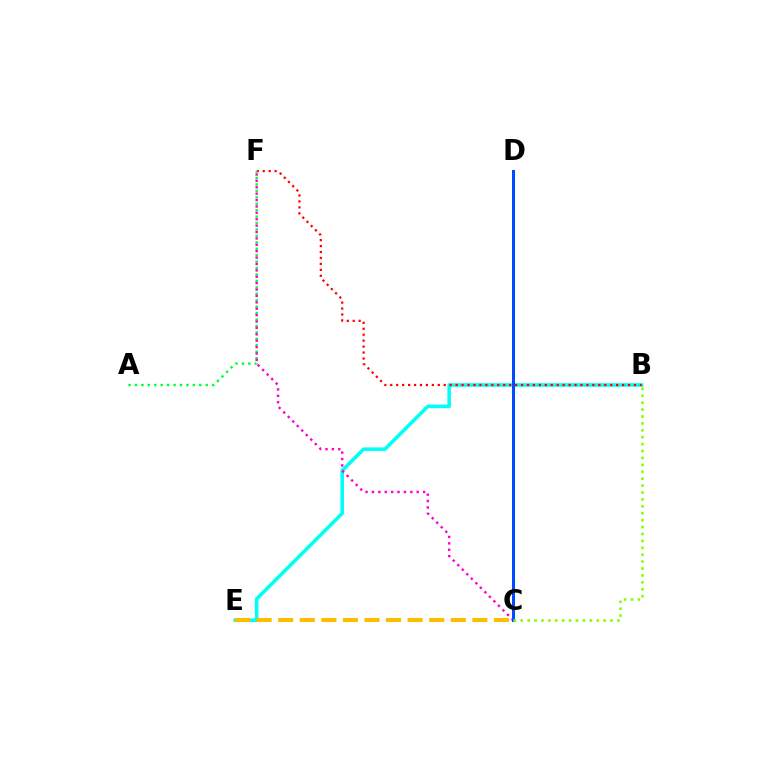{('B', 'E'): [{'color': '#00fff6', 'line_style': 'solid', 'thickness': 2.58}], ('C', 'D'): [{'color': '#7200ff', 'line_style': 'dotted', 'thickness': 2.09}, {'color': '#004bff', 'line_style': 'solid', 'thickness': 2.16}], ('B', 'F'): [{'color': '#ff0000', 'line_style': 'dotted', 'thickness': 1.62}], ('A', 'F'): [{'color': '#00ff39', 'line_style': 'dotted', 'thickness': 1.75}], ('C', 'F'): [{'color': '#ff00cf', 'line_style': 'dotted', 'thickness': 1.74}], ('C', 'E'): [{'color': '#ffbd00', 'line_style': 'dashed', 'thickness': 2.93}], ('B', 'C'): [{'color': '#84ff00', 'line_style': 'dotted', 'thickness': 1.88}]}